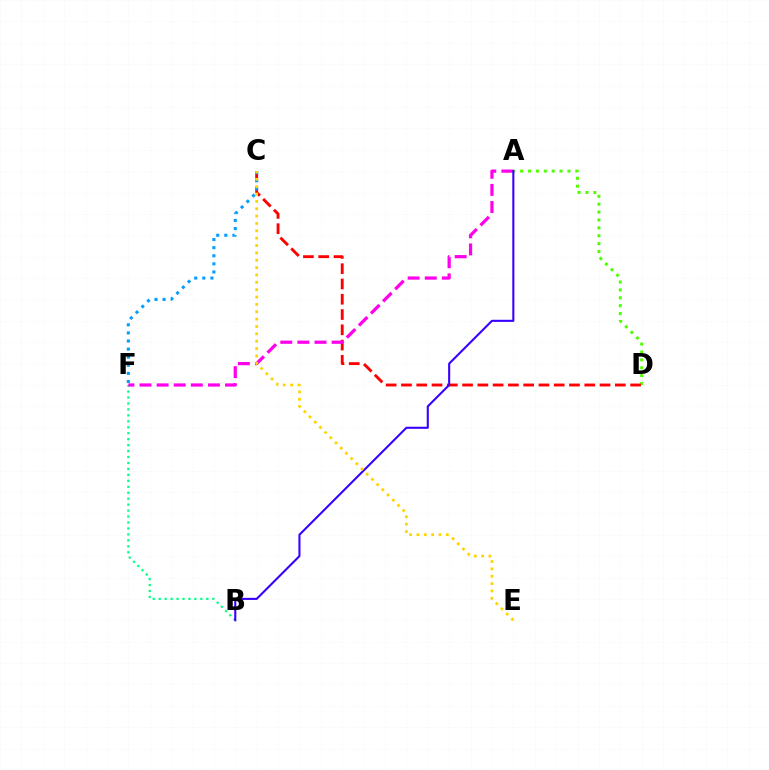{('A', 'D'): [{'color': '#4fff00', 'line_style': 'dotted', 'thickness': 2.14}], ('C', 'D'): [{'color': '#ff0000', 'line_style': 'dashed', 'thickness': 2.08}], ('C', 'F'): [{'color': '#009eff', 'line_style': 'dotted', 'thickness': 2.2}], ('B', 'F'): [{'color': '#00ff86', 'line_style': 'dotted', 'thickness': 1.62}], ('A', 'F'): [{'color': '#ff00ed', 'line_style': 'dashed', 'thickness': 2.32}], ('A', 'B'): [{'color': '#3700ff', 'line_style': 'solid', 'thickness': 1.5}], ('C', 'E'): [{'color': '#ffd500', 'line_style': 'dotted', 'thickness': 2.0}]}